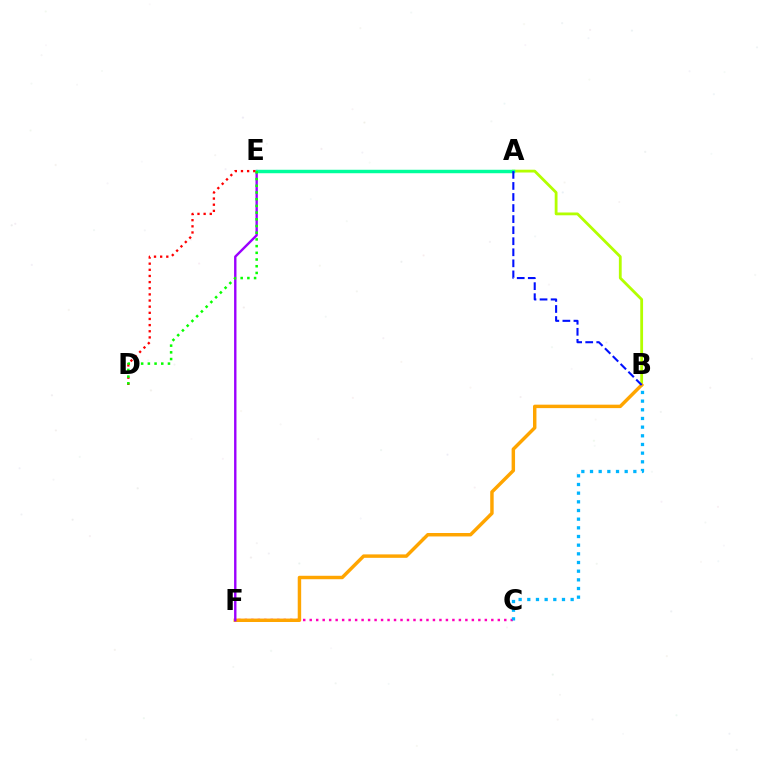{('A', 'B'): [{'color': '#b3ff00', 'line_style': 'solid', 'thickness': 2.02}, {'color': '#0010ff', 'line_style': 'dashed', 'thickness': 1.5}], ('C', 'F'): [{'color': '#ff00bd', 'line_style': 'dotted', 'thickness': 1.76}], ('B', 'F'): [{'color': '#ffa500', 'line_style': 'solid', 'thickness': 2.48}], ('E', 'F'): [{'color': '#9b00ff', 'line_style': 'solid', 'thickness': 1.72}], ('B', 'C'): [{'color': '#00b5ff', 'line_style': 'dotted', 'thickness': 2.36}], ('A', 'E'): [{'color': '#00ff9d', 'line_style': 'solid', 'thickness': 2.49}], ('D', 'E'): [{'color': '#ff0000', 'line_style': 'dotted', 'thickness': 1.67}, {'color': '#08ff00', 'line_style': 'dotted', 'thickness': 1.82}]}